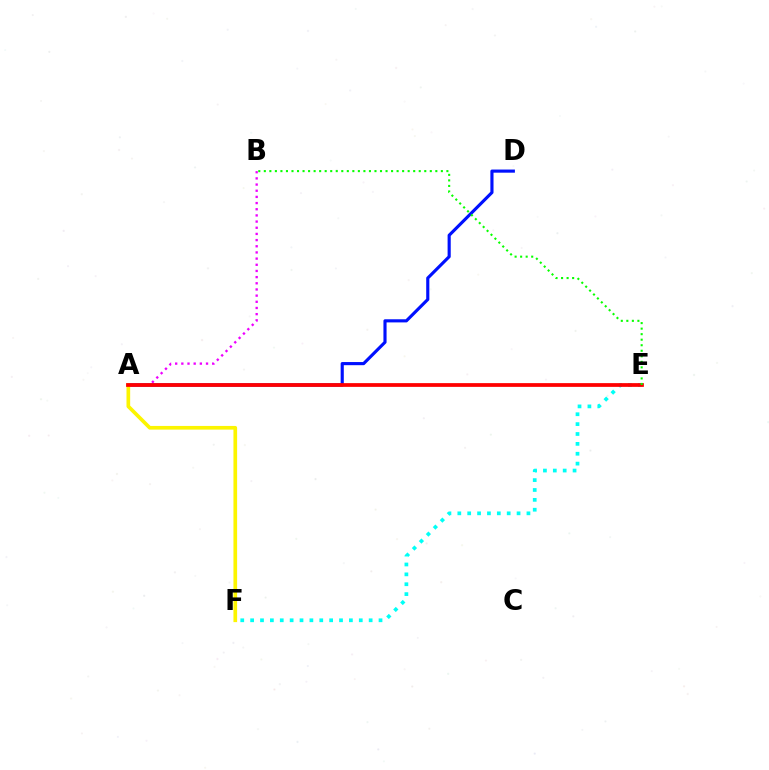{('A', 'D'): [{'color': '#0010ff', 'line_style': 'solid', 'thickness': 2.26}], ('A', 'B'): [{'color': '#ee00ff', 'line_style': 'dotted', 'thickness': 1.68}], ('E', 'F'): [{'color': '#00fff6', 'line_style': 'dotted', 'thickness': 2.68}], ('A', 'F'): [{'color': '#fcf500', 'line_style': 'solid', 'thickness': 2.64}], ('A', 'E'): [{'color': '#ff0000', 'line_style': 'solid', 'thickness': 2.7}], ('B', 'E'): [{'color': '#08ff00', 'line_style': 'dotted', 'thickness': 1.5}]}